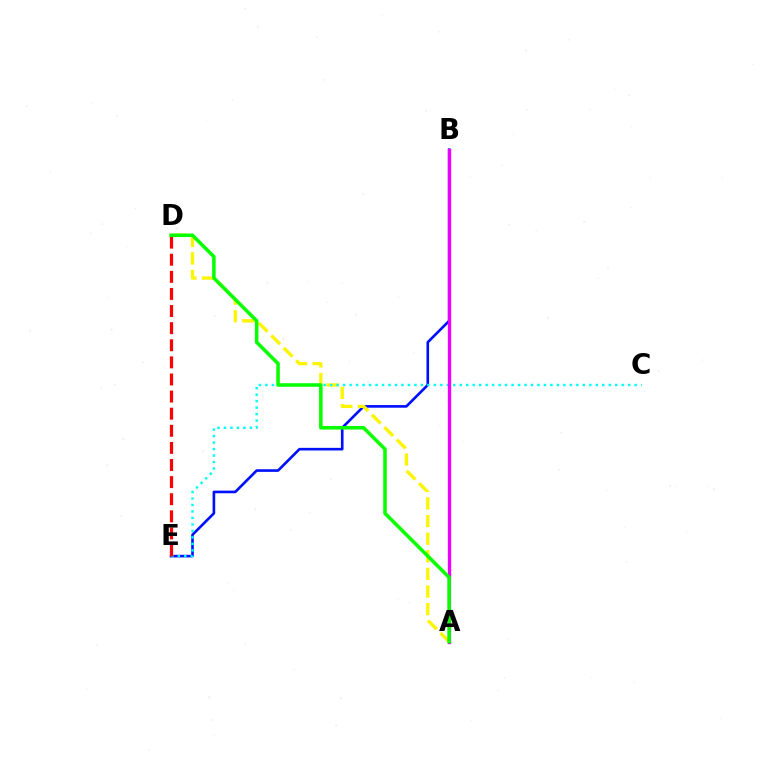{('B', 'E'): [{'color': '#0010ff', 'line_style': 'solid', 'thickness': 1.9}], ('A', 'D'): [{'color': '#fcf500', 'line_style': 'dashed', 'thickness': 2.39}, {'color': '#08ff00', 'line_style': 'solid', 'thickness': 2.54}], ('C', 'E'): [{'color': '#00fff6', 'line_style': 'dotted', 'thickness': 1.76}], ('D', 'E'): [{'color': '#ff0000', 'line_style': 'dashed', 'thickness': 2.32}], ('A', 'B'): [{'color': '#ee00ff', 'line_style': 'solid', 'thickness': 2.4}]}